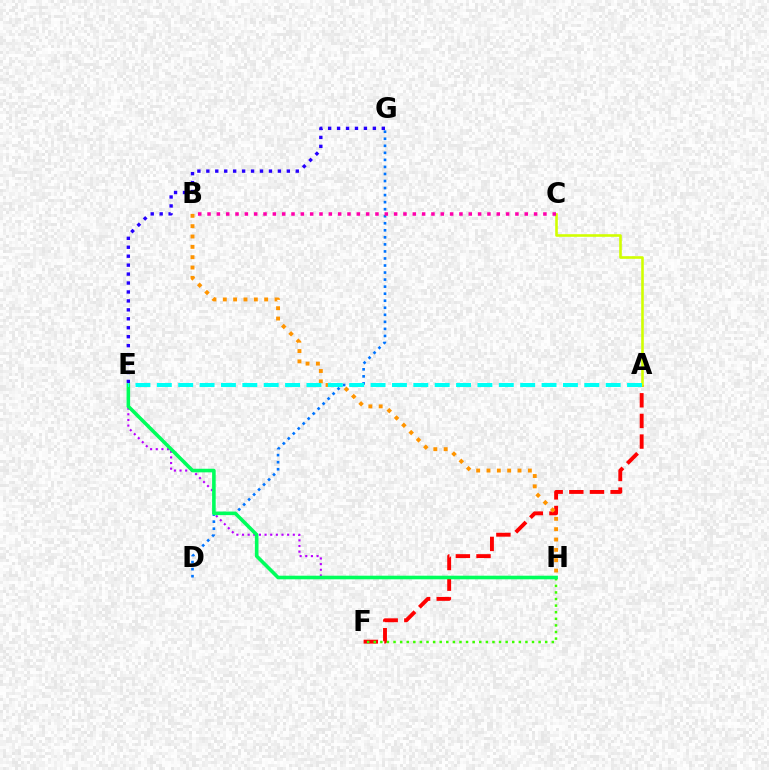{('A', 'F'): [{'color': '#ff0000', 'line_style': 'dashed', 'thickness': 2.8}], ('F', 'H'): [{'color': '#3dff00', 'line_style': 'dotted', 'thickness': 1.79}], ('A', 'C'): [{'color': '#d1ff00', 'line_style': 'solid', 'thickness': 1.87}], ('E', 'H'): [{'color': '#b900ff', 'line_style': 'dotted', 'thickness': 1.53}, {'color': '#00ff5c', 'line_style': 'solid', 'thickness': 2.59}], ('D', 'G'): [{'color': '#0074ff', 'line_style': 'dotted', 'thickness': 1.91}], ('E', 'G'): [{'color': '#2500ff', 'line_style': 'dotted', 'thickness': 2.43}], ('B', 'H'): [{'color': '#ff9400', 'line_style': 'dotted', 'thickness': 2.81}], ('A', 'E'): [{'color': '#00fff6', 'line_style': 'dashed', 'thickness': 2.9}], ('B', 'C'): [{'color': '#ff00ac', 'line_style': 'dotted', 'thickness': 2.53}]}